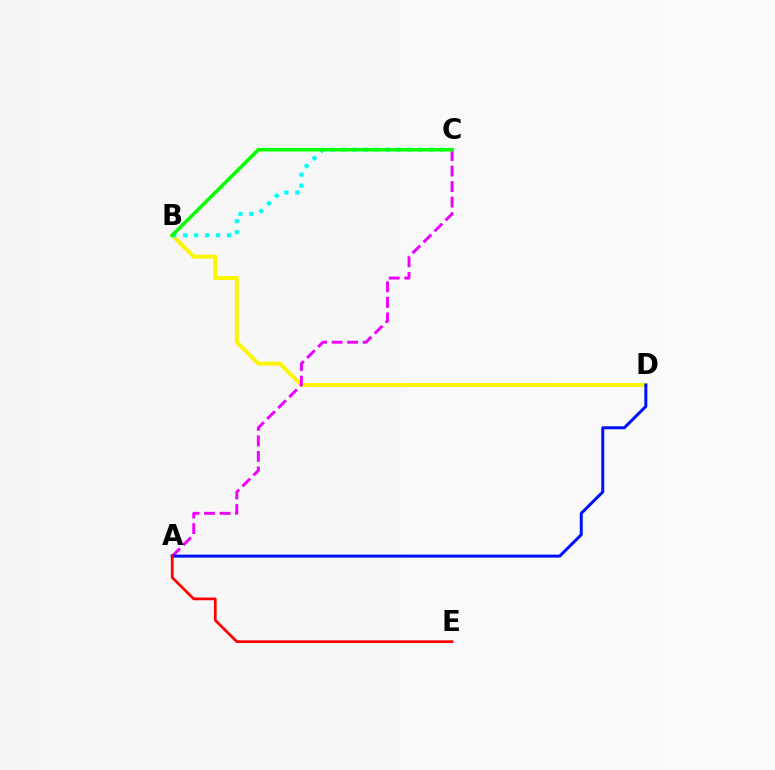{('B', 'D'): [{'color': '#fcf500', 'line_style': 'solid', 'thickness': 2.82}], ('A', 'C'): [{'color': '#ee00ff', 'line_style': 'dashed', 'thickness': 2.11}], ('B', 'C'): [{'color': '#00fff6', 'line_style': 'dotted', 'thickness': 2.97}, {'color': '#08ff00', 'line_style': 'solid', 'thickness': 2.53}], ('A', 'D'): [{'color': '#0010ff', 'line_style': 'solid', 'thickness': 2.16}], ('A', 'E'): [{'color': '#ff0000', 'line_style': 'solid', 'thickness': 1.96}]}